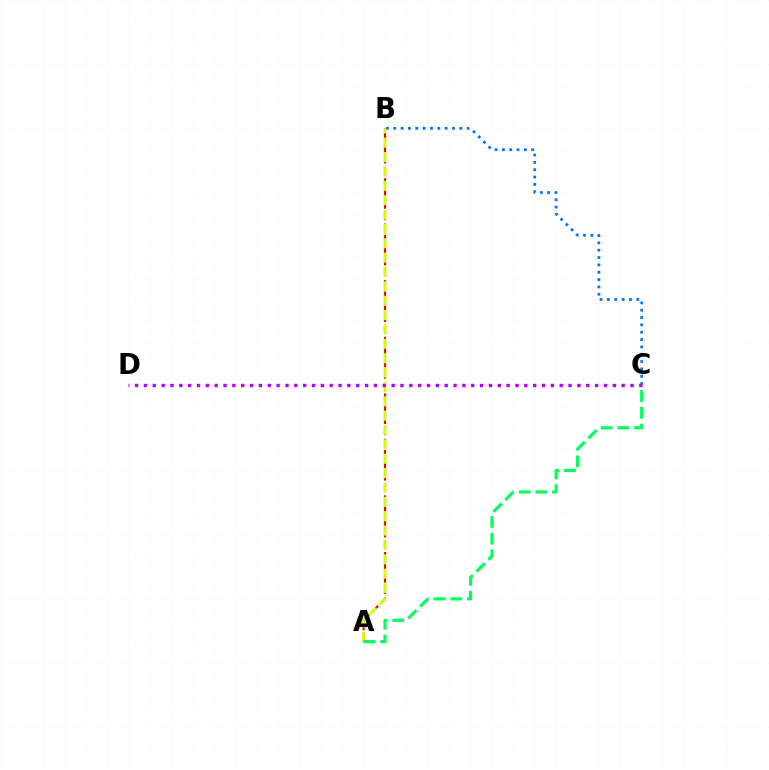{('B', 'C'): [{'color': '#0074ff', 'line_style': 'dotted', 'thickness': 1.99}], ('A', 'B'): [{'color': '#ff0000', 'line_style': 'dashed', 'thickness': 1.54}, {'color': '#d1ff00', 'line_style': 'dashed', 'thickness': 1.95}], ('C', 'D'): [{'color': '#b900ff', 'line_style': 'dotted', 'thickness': 2.4}], ('A', 'C'): [{'color': '#00ff5c', 'line_style': 'dashed', 'thickness': 2.27}]}